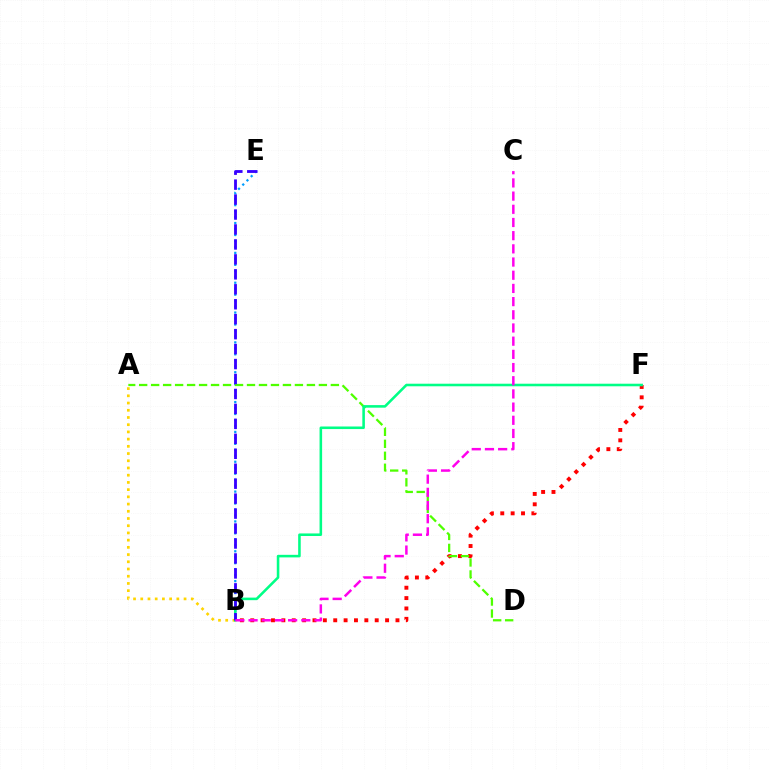{('B', 'F'): [{'color': '#ff0000', 'line_style': 'dotted', 'thickness': 2.82}, {'color': '#00ff86', 'line_style': 'solid', 'thickness': 1.85}], ('A', 'B'): [{'color': '#ffd500', 'line_style': 'dotted', 'thickness': 1.96}], ('B', 'E'): [{'color': '#009eff', 'line_style': 'dotted', 'thickness': 1.62}, {'color': '#3700ff', 'line_style': 'dashed', 'thickness': 2.03}], ('A', 'D'): [{'color': '#4fff00', 'line_style': 'dashed', 'thickness': 1.63}], ('B', 'C'): [{'color': '#ff00ed', 'line_style': 'dashed', 'thickness': 1.79}]}